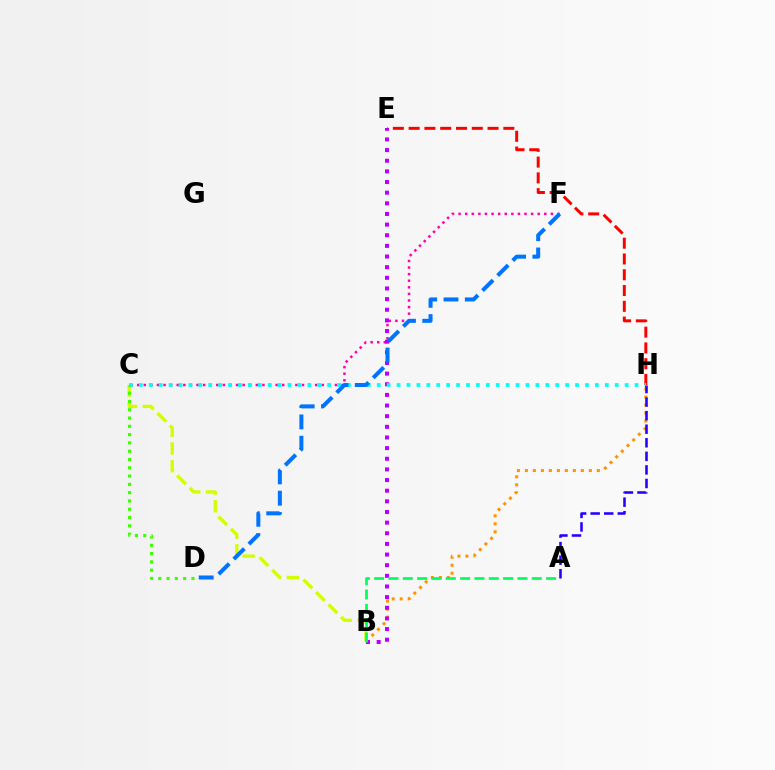{('E', 'H'): [{'color': '#ff0000', 'line_style': 'dashed', 'thickness': 2.14}], ('B', 'H'): [{'color': '#ff9400', 'line_style': 'dotted', 'thickness': 2.17}], ('C', 'F'): [{'color': '#ff00ac', 'line_style': 'dotted', 'thickness': 1.79}], ('B', 'E'): [{'color': '#b900ff', 'line_style': 'dotted', 'thickness': 2.89}], ('B', 'C'): [{'color': '#d1ff00', 'line_style': 'dashed', 'thickness': 2.4}], ('A', 'B'): [{'color': '#00ff5c', 'line_style': 'dashed', 'thickness': 1.95}], ('C', 'H'): [{'color': '#00fff6', 'line_style': 'dotted', 'thickness': 2.69}], ('A', 'H'): [{'color': '#2500ff', 'line_style': 'dashed', 'thickness': 1.84}], ('C', 'D'): [{'color': '#3dff00', 'line_style': 'dotted', 'thickness': 2.25}], ('D', 'F'): [{'color': '#0074ff', 'line_style': 'dashed', 'thickness': 2.89}]}